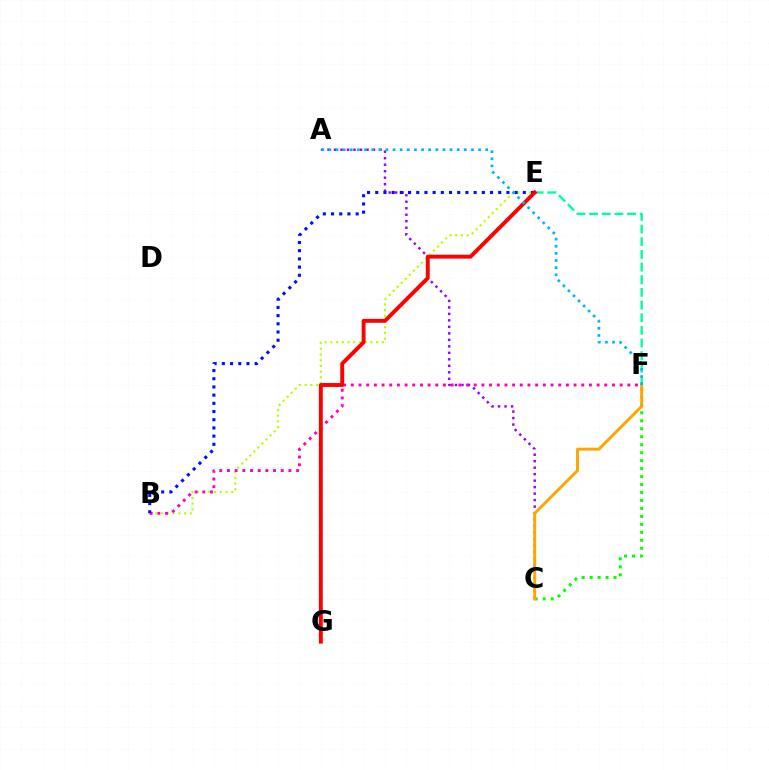{('B', 'E'): [{'color': '#b3ff00', 'line_style': 'dotted', 'thickness': 1.55}, {'color': '#0010ff', 'line_style': 'dotted', 'thickness': 2.23}], ('C', 'F'): [{'color': '#08ff00', 'line_style': 'dotted', 'thickness': 2.17}, {'color': '#ffa500', 'line_style': 'solid', 'thickness': 2.12}], ('A', 'C'): [{'color': '#9b00ff', 'line_style': 'dotted', 'thickness': 1.76}], ('E', 'F'): [{'color': '#00ff9d', 'line_style': 'dashed', 'thickness': 1.72}], ('B', 'F'): [{'color': '#ff00bd', 'line_style': 'dotted', 'thickness': 2.09}], ('E', 'G'): [{'color': '#ff0000', 'line_style': 'solid', 'thickness': 2.81}], ('A', 'F'): [{'color': '#00b5ff', 'line_style': 'dotted', 'thickness': 1.94}]}